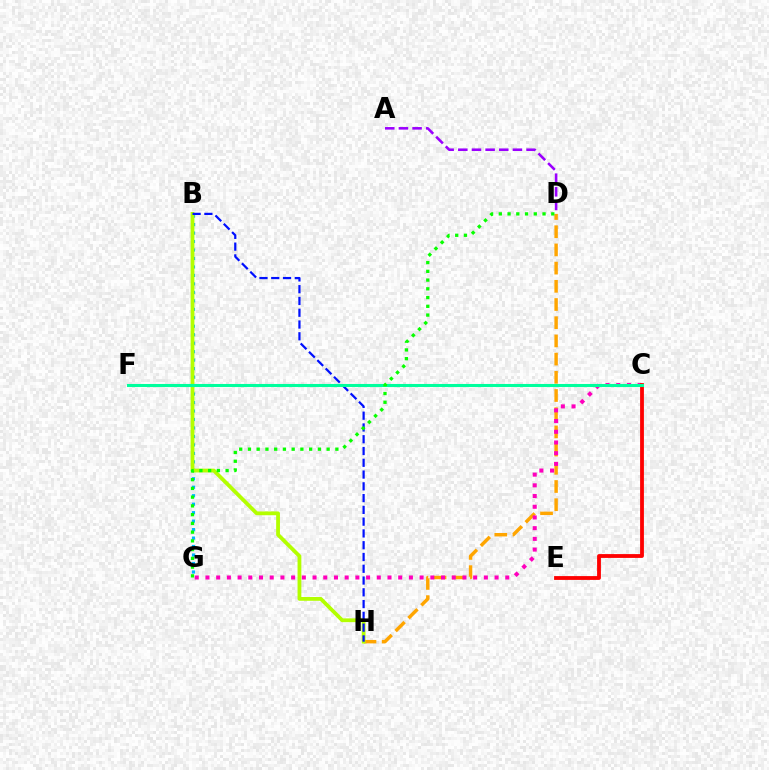{('B', 'G'): [{'color': '#00b5ff', 'line_style': 'dotted', 'thickness': 2.3}], ('D', 'H'): [{'color': '#ffa500', 'line_style': 'dashed', 'thickness': 2.47}], ('C', 'G'): [{'color': '#ff00bd', 'line_style': 'dotted', 'thickness': 2.91}], ('B', 'H'): [{'color': '#b3ff00', 'line_style': 'solid', 'thickness': 2.73}, {'color': '#0010ff', 'line_style': 'dashed', 'thickness': 1.6}], ('C', 'E'): [{'color': '#ff0000', 'line_style': 'solid', 'thickness': 2.75}], ('A', 'D'): [{'color': '#9b00ff', 'line_style': 'dashed', 'thickness': 1.85}], ('C', 'F'): [{'color': '#00ff9d', 'line_style': 'solid', 'thickness': 2.21}], ('D', 'G'): [{'color': '#08ff00', 'line_style': 'dotted', 'thickness': 2.38}]}